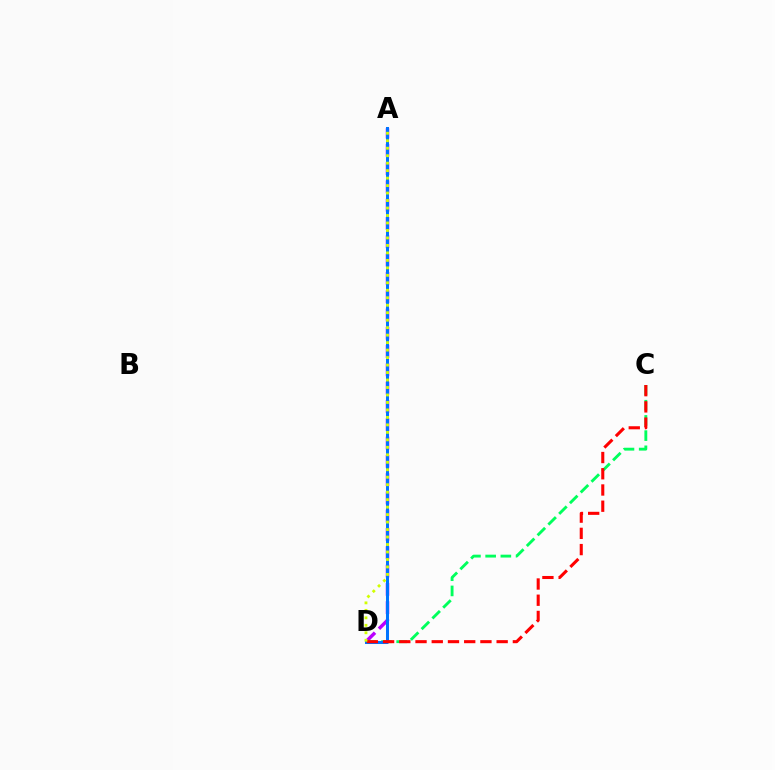{('A', 'D'): [{'color': '#b900ff', 'line_style': 'dashed', 'thickness': 2.49}, {'color': '#0074ff', 'line_style': 'solid', 'thickness': 2.18}, {'color': '#d1ff00', 'line_style': 'dotted', 'thickness': 2.03}], ('C', 'D'): [{'color': '#00ff5c', 'line_style': 'dashed', 'thickness': 2.07}, {'color': '#ff0000', 'line_style': 'dashed', 'thickness': 2.2}]}